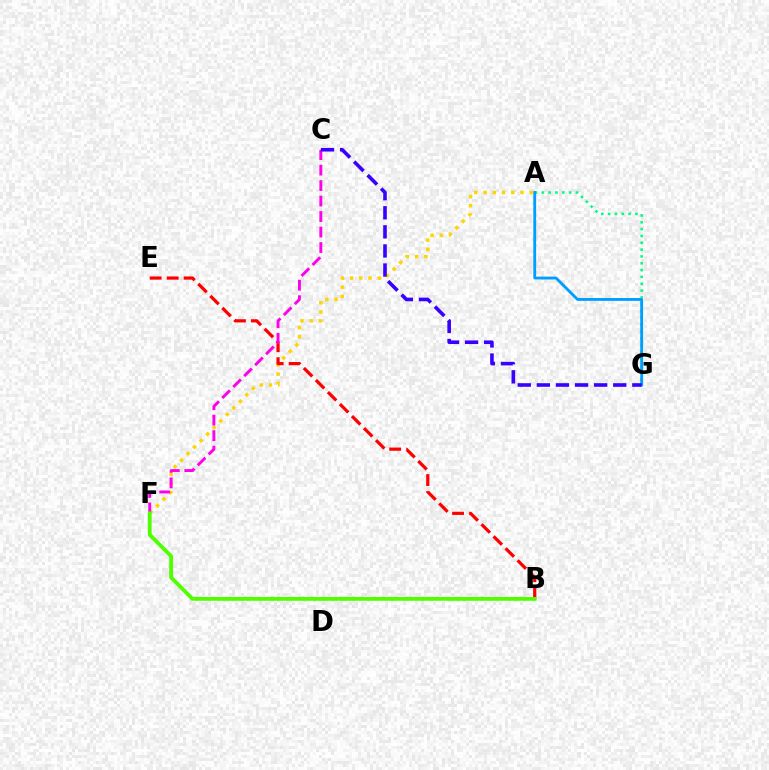{('A', 'F'): [{'color': '#ffd500', 'line_style': 'dotted', 'thickness': 2.51}], ('A', 'G'): [{'color': '#00ff86', 'line_style': 'dotted', 'thickness': 1.86}, {'color': '#009eff', 'line_style': 'solid', 'thickness': 2.05}], ('B', 'E'): [{'color': '#ff0000', 'line_style': 'dashed', 'thickness': 2.31}], ('C', 'F'): [{'color': '#ff00ed', 'line_style': 'dashed', 'thickness': 2.1}], ('C', 'G'): [{'color': '#3700ff', 'line_style': 'dashed', 'thickness': 2.59}], ('B', 'F'): [{'color': '#4fff00', 'line_style': 'solid', 'thickness': 2.74}]}